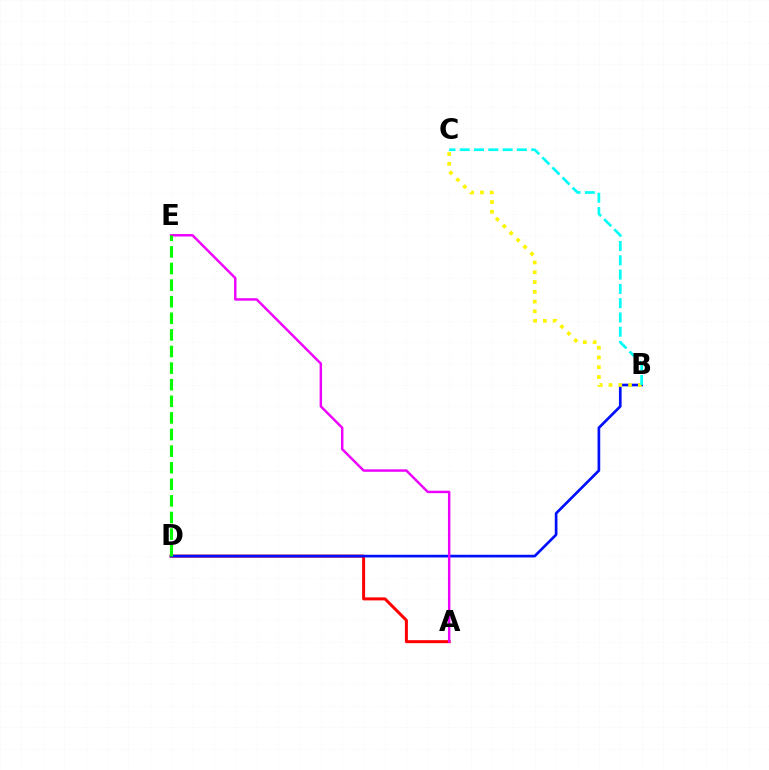{('A', 'D'): [{'color': '#ff0000', 'line_style': 'solid', 'thickness': 2.16}], ('B', 'D'): [{'color': '#0010ff', 'line_style': 'solid', 'thickness': 1.93}], ('B', 'C'): [{'color': '#fcf500', 'line_style': 'dotted', 'thickness': 2.66}, {'color': '#00fff6', 'line_style': 'dashed', 'thickness': 1.94}], ('A', 'E'): [{'color': '#ee00ff', 'line_style': 'solid', 'thickness': 1.76}], ('D', 'E'): [{'color': '#08ff00', 'line_style': 'dashed', 'thickness': 2.26}]}